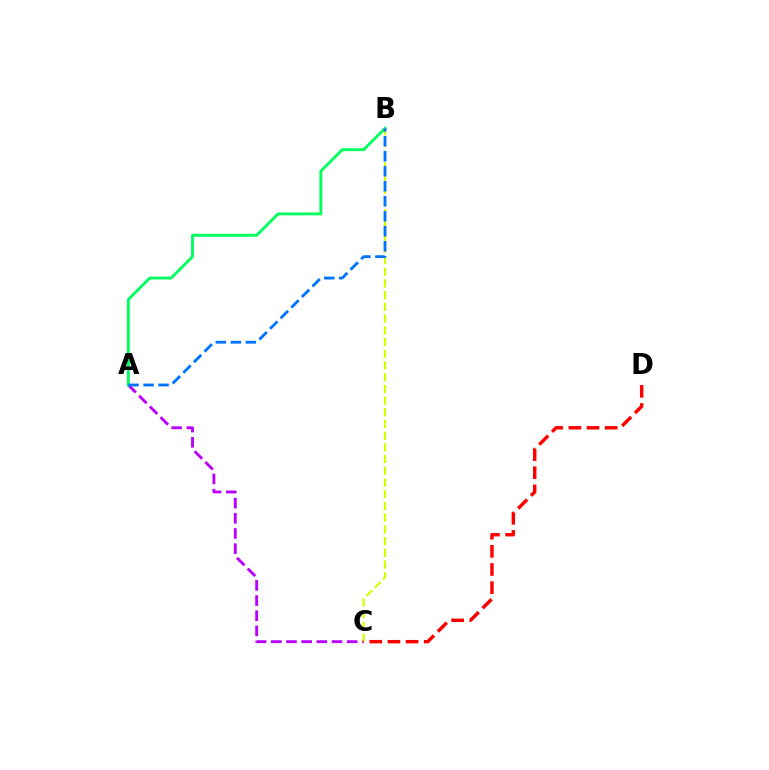{('A', 'C'): [{'color': '#b900ff', 'line_style': 'dashed', 'thickness': 2.06}], ('A', 'B'): [{'color': '#00ff5c', 'line_style': 'solid', 'thickness': 2.07}, {'color': '#0074ff', 'line_style': 'dashed', 'thickness': 2.04}], ('B', 'C'): [{'color': '#d1ff00', 'line_style': 'dashed', 'thickness': 1.59}], ('C', 'D'): [{'color': '#ff0000', 'line_style': 'dashed', 'thickness': 2.46}]}